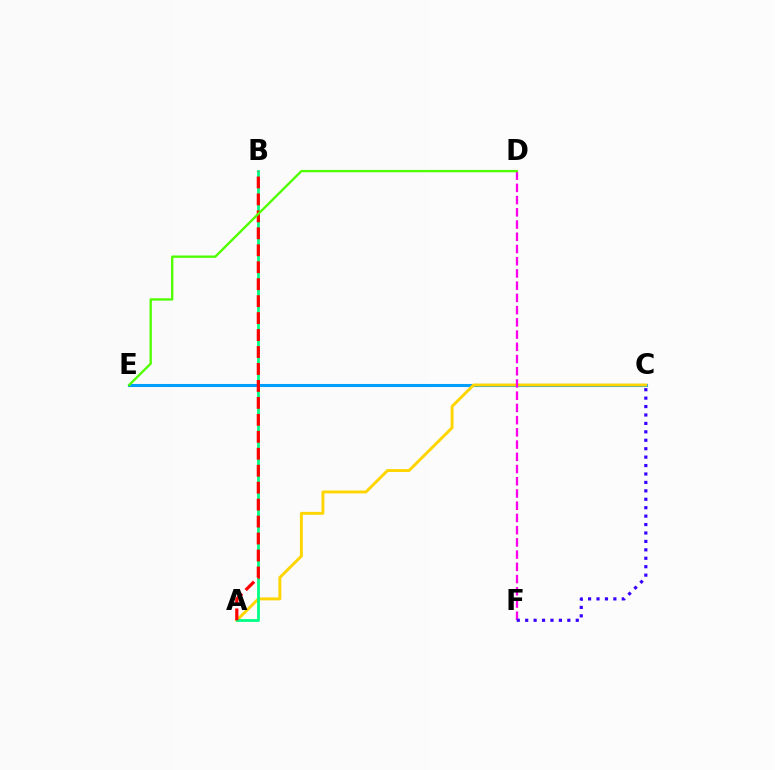{('C', 'E'): [{'color': '#009eff', 'line_style': 'solid', 'thickness': 2.21}], ('A', 'C'): [{'color': '#ffd500', 'line_style': 'solid', 'thickness': 2.11}], ('A', 'B'): [{'color': '#00ff86', 'line_style': 'solid', 'thickness': 2.01}, {'color': '#ff0000', 'line_style': 'dashed', 'thickness': 2.3}], ('D', 'F'): [{'color': '#ff00ed', 'line_style': 'dashed', 'thickness': 1.66}], ('C', 'F'): [{'color': '#3700ff', 'line_style': 'dotted', 'thickness': 2.29}], ('D', 'E'): [{'color': '#4fff00', 'line_style': 'solid', 'thickness': 1.69}]}